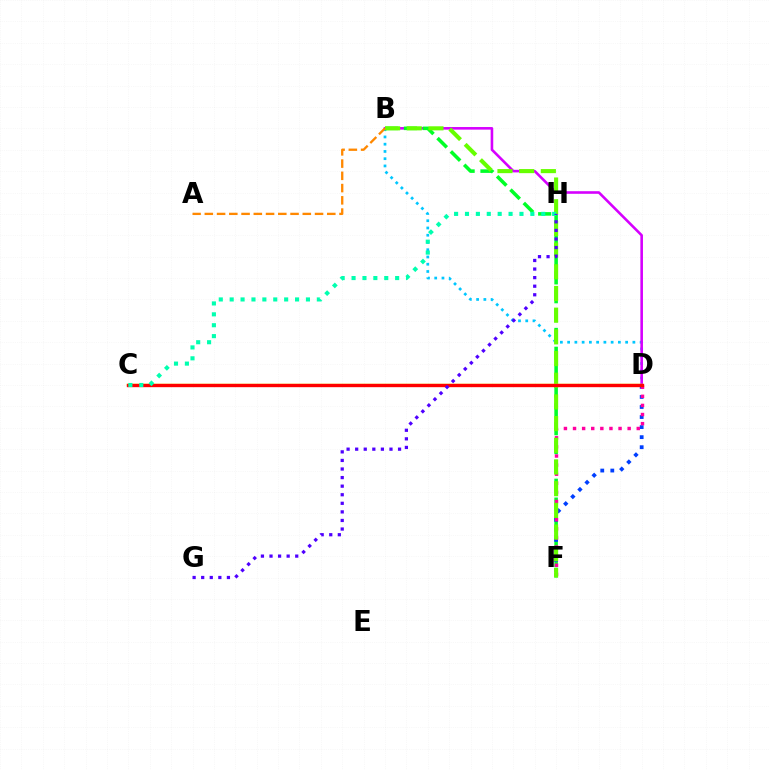{('B', 'D'): [{'color': '#00c7ff', 'line_style': 'dotted', 'thickness': 1.97}, {'color': '#d600ff', 'line_style': 'solid', 'thickness': 1.87}], ('B', 'F'): [{'color': '#00ff27', 'line_style': 'dashed', 'thickness': 2.56}, {'color': '#66ff00', 'line_style': 'dashed', 'thickness': 2.95}], ('D', 'F'): [{'color': '#003fff', 'line_style': 'dotted', 'thickness': 2.73}, {'color': '#ff00a0', 'line_style': 'dotted', 'thickness': 2.47}], ('C', 'D'): [{'color': '#eeff00', 'line_style': 'solid', 'thickness': 1.76}, {'color': '#ff0000', 'line_style': 'solid', 'thickness': 2.42}], ('C', 'H'): [{'color': '#00ffaf', 'line_style': 'dotted', 'thickness': 2.96}], ('A', 'B'): [{'color': '#ff8800', 'line_style': 'dashed', 'thickness': 1.66}], ('G', 'H'): [{'color': '#4f00ff', 'line_style': 'dotted', 'thickness': 2.33}]}